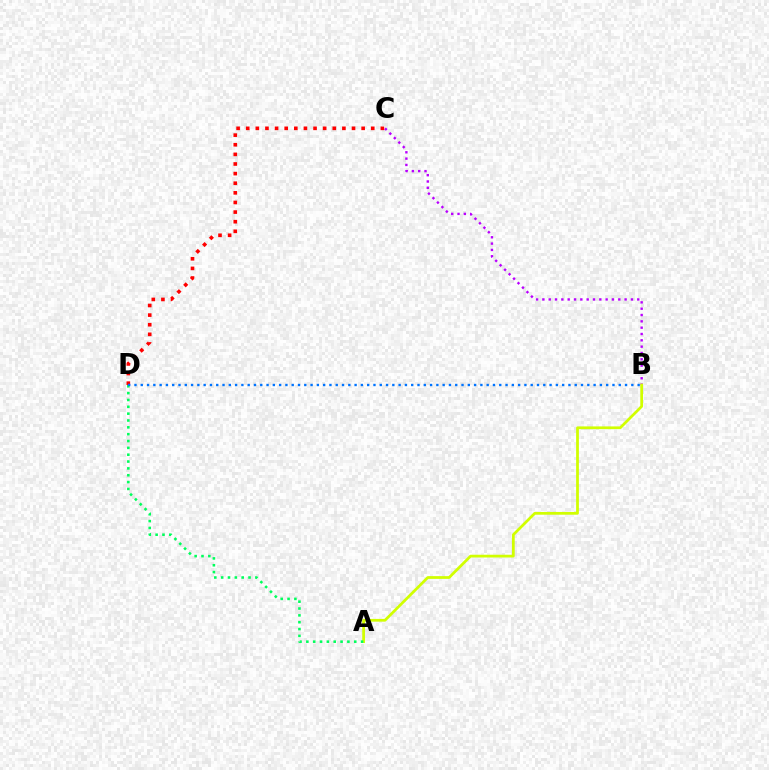{('B', 'C'): [{'color': '#b900ff', 'line_style': 'dotted', 'thickness': 1.72}], ('A', 'B'): [{'color': '#d1ff00', 'line_style': 'solid', 'thickness': 1.98}], ('A', 'D'): [{'color': '#00ff5c', 'line_style': 'dotted', 'thickness': 1.86}], ('C', 'D'): [{'color': '#ff0000', 'line_style': 'dotted', 'thickness': 2.61}], ('B', 'D'): [{'color': '#0074ff', 'line_style': 'dotted', 'thickness': 1.71}]}